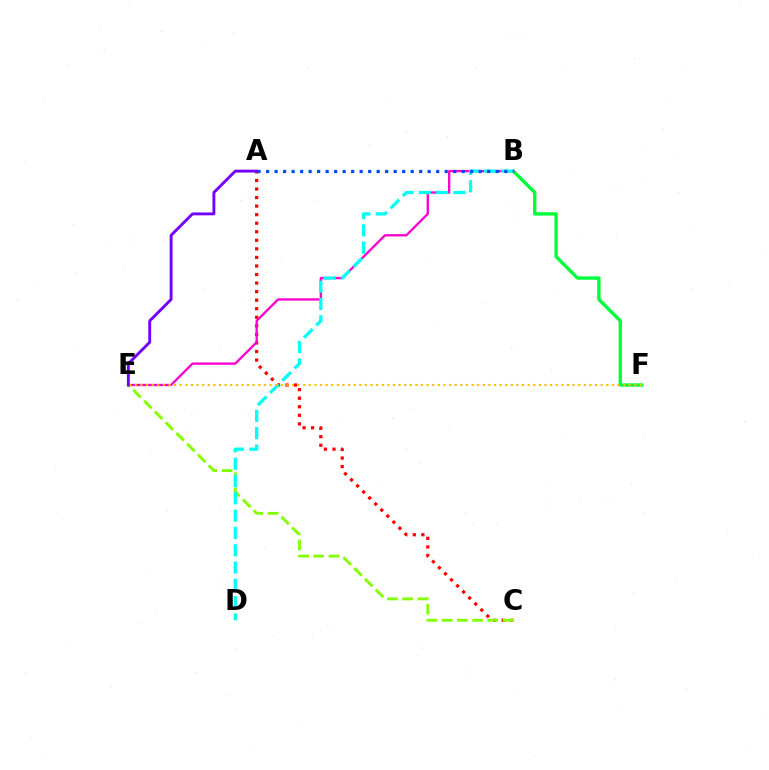{('B', 'F'): [{'color': '#00ff39', 'line_style': 'solid', 'thickness': 2.42}], ('A', 'C'): [{'color': '#ff0000', 'line_style': 'dotted', 'thickness': 2.32}], ('C', 'E'): [{'color': '#84ff00', 'line_style': 'dashed', 'thickness': 2.07}], ('B', 'E'): [{'color': '#ff00cf', 'line_style': 'solid', 'thickness': 1.67}], ('B', 'D'): [{'color': '#00fff6', 'line_style': 'dashed', 'thickness': 2.35}], ('E', 'F'): [{'color': '#ffbd00', 'line_style': 'dotted', 'thickness': 1.52}], ('A', 'E'): [{'color': '#7200ff', 'line_style': 'solid', 'thickness': 2.07}], ('A', 'B'): [{'color': '#004bff', 'line_style': 'dotted', 'thickness': 2.31}]}